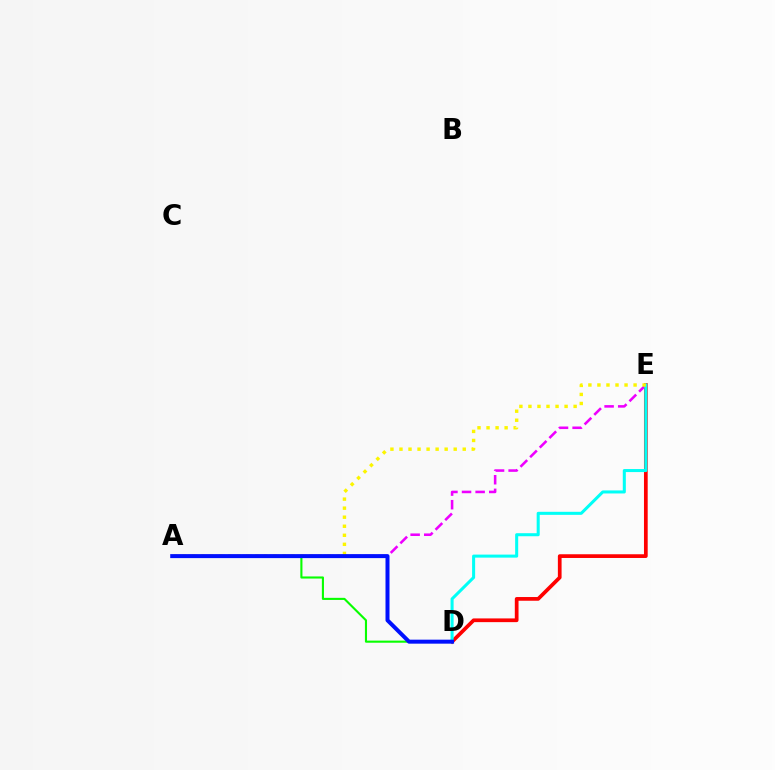{('D', 'E'): [{'color': '#ff0000', 'line_style': 'solid', 'thickness': 2.68}, {'color': '#00fff6', 'line_style': 'solid', 'thickness': 2.19}], ('A', 'D'): [{'color': '#08ff00', 'line_style': 'solid', 'thickness': 1.52}, {'color': '#0010ff', 'line_style': 'solid', 'thickness': 2.88}], ('A', 'E'): [{'color': '#ee00ff', 'line_style': 'dashed', 'thickness': 1.85}, {'color': '#fcf500', 'line_style': 'dotted', 'thickness': 2.46}]}